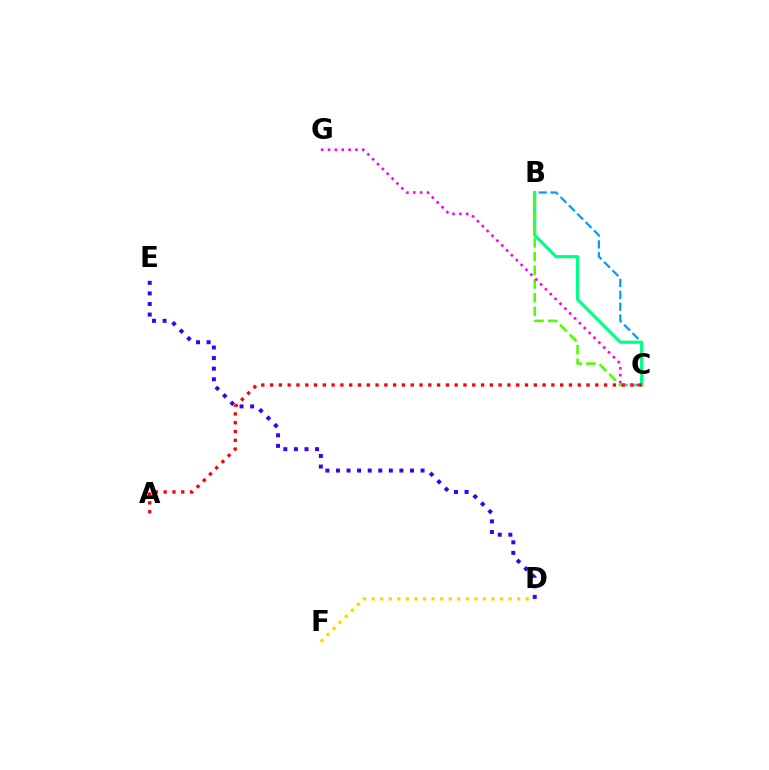{('B', 'C'): [{'color': '#009eff', 'line_style': 'dashed', 'thickness': 1.61}, {'color': '#00ff86', 'line_style': 'solid', 'thickness': 2.25}, {'color': '#4fff00', 'line_style': 'dashed', 'thickness': 1.86}], ('D', 'F'): [{'color': '#ffd500', 'line_style': 'dotted', 'thickness': 2.33}], ('A', 'C'): [{'color': '#ff0000', 'line_style': 'dotted', 'thickness': 2.39}], ('C', 'G'): [{'color': '#ff00ed', 'line_style': 'dotted', 'thickness': 1.87}], ('D', 'E'): [{'color': '#3700ff', 'line_style': 'dotted', 'thickness': 2.87}]}